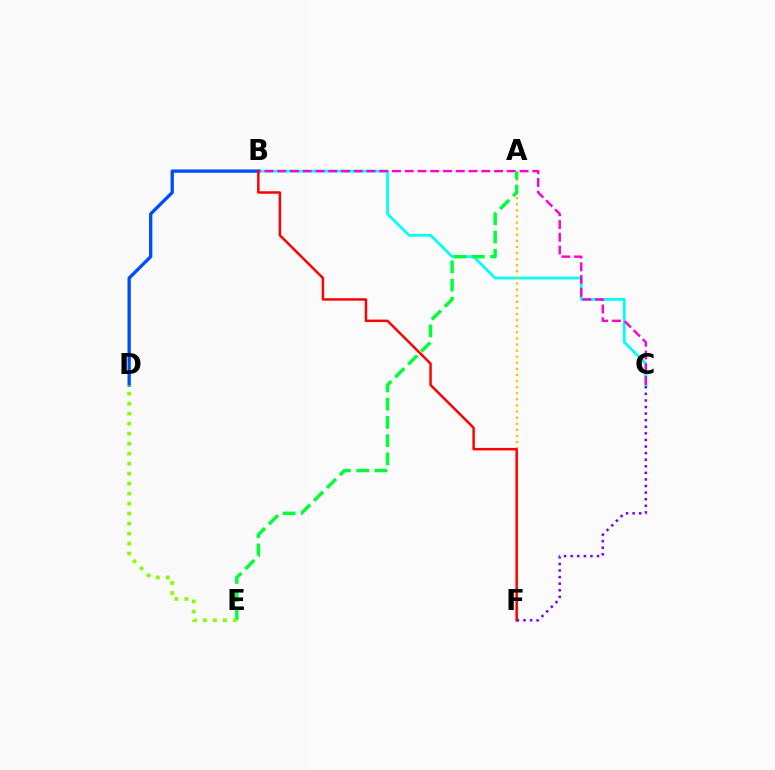{('B', 'C'): [{'color': '#00fff6', 'line_style': 'solid', 'thickness': 1.99}, {'color': '#ff00cf', 'line_style': 'dashed', 'thickness': 1.73}], ('B', 'D'): [{'color': '#004bff', 'line_style': 'solid', 'thickness': 2.38}], ('A', 'F'): [{'color': '#ffbd00', 'line_style': 'dotted', 'thickness': 1.66}], ('B', 'F'): [{'color': '#ff0000', 'line_style': 'solid', 'thickness': 1.78}], ('A', 'E'): [{'color': '#00ff39', 'line_style': 'dashed', 'thickness': 2.48}], ('C', 'F'): [{'color': '#7200ff', 'line_style': 'dotted', 'thickness': 1.79}], ('D', 'E'): [{'color': '#84ff00', 'line_style': 'dotted', 'thickness': 2.72}]}